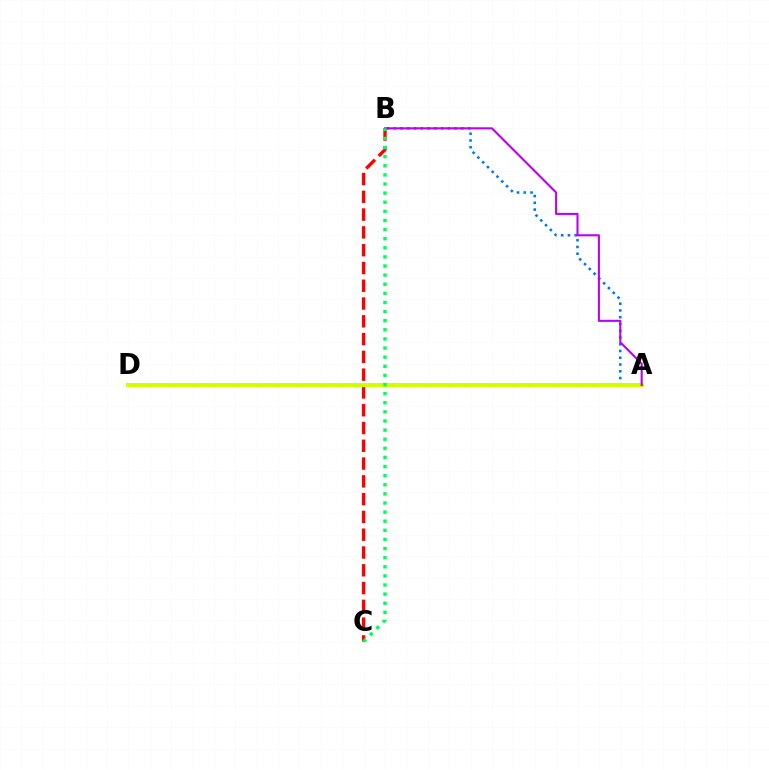{('A', 'B'): [{'color': '#0074ff', 'line_style': 'dotted', 'thickness': 1.84}, {'color': '#b900ff', 'line_style': 'solid', 'thickness': 1.5}], ('B', 'C'): [{'color': '#ff0000', 'line_style': 'dashed', 'thickness': 2.42}, {'color': '#00ff5c', 'line_style': 'dotted', 'thickness': 2.48}], ('A', 'D'): [{'color': '#d1ff00', 'line_style': 'solid', 'thickness': 2.95}]}